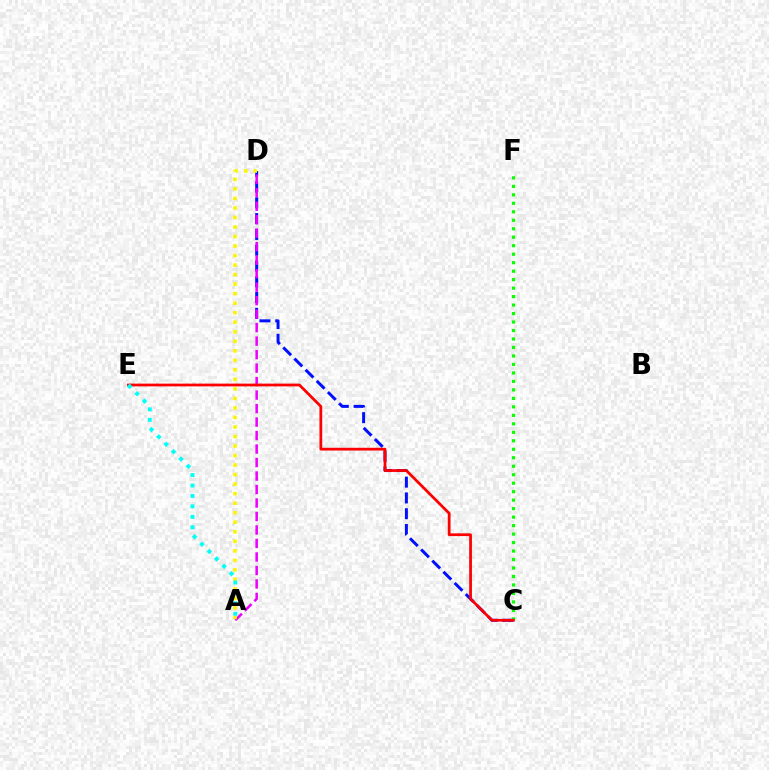{('C', 'D'): [{'color': '#0010ff', 'line_style': 'dashed', 'thickness': 2.14}], ('A', 'D'): [{'color': '#ee00ff', 'line_style': 'dashed', 'thickness': 1.83}, {'color': '#fcf500', 'line_style': 'dotted', 'thickness': 2.59}], ('C', 'F'): [{'color': '#08ff00', 'line_style': 'dotted', 'thickness': 2.3}], ('C', 'E'): [{'color': '#ff0000', 'line_style': 'solid', 'thickness': 1.99}], ('A', 'E'): [{'color': '#00fff6', 'line_style': 'dotted', 'thickness': 2.83}]}